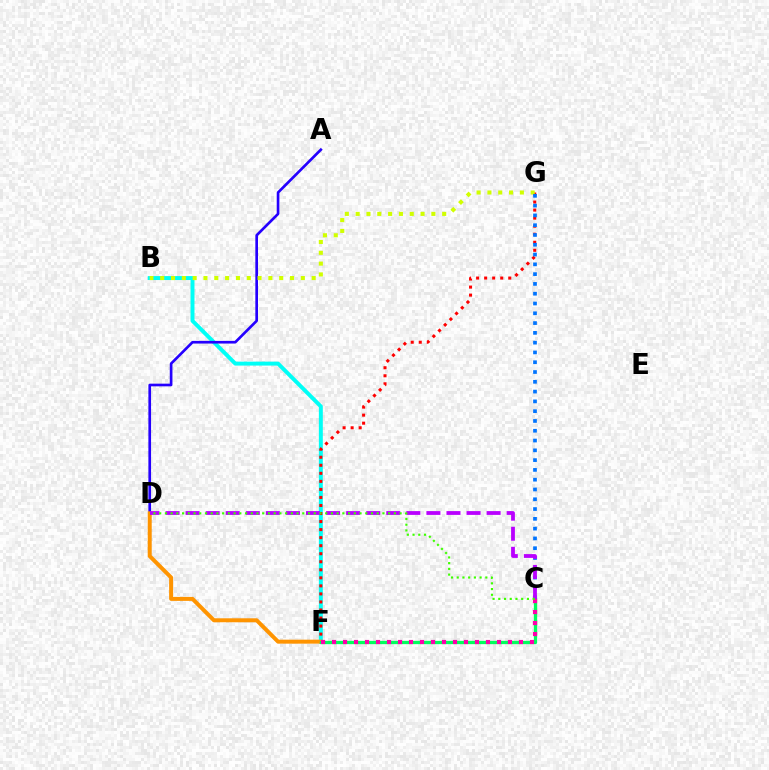{('B', 'F'): [{'color': '#00fff6', 'line_style': 'solid', 'thickness': 2.84}], ('F', 'G'): [{'color': '#ff0000', 'line_style': 'dotted', 'thickness': 2.18}], ('A', 'D'): [{'color': '#2500ff', 'line_style': 'solid', 'thickness': 1.92}], ('D', 'F'): [{'color': '#ff9400', 'line_style': 'solid', 'thickness': 2.87}], ('B', 'G'): [{'color': '#d1ff00', 'line_style': 'dotted', 'thickness': 2.94}], ('C', 'F'): [{'color': '#00ff5c', 'line_style': 'solid', 'thickness': 2.37}, {'color': '#ff00ac', 'line_style': 'dotted', 'thickness': 2.99}], ('C', 'G'): [{'color': '#0074ff', 'line_style': 'dotted', 'thickness': 2.66}], ('C', 'D'): [{'color': '#b900ff', 'line_style': 'dashed', 'thickness': 2.73}, {'color': '#3dff00', 'line_style': 'dotted', 'thickness': 1.56}]}